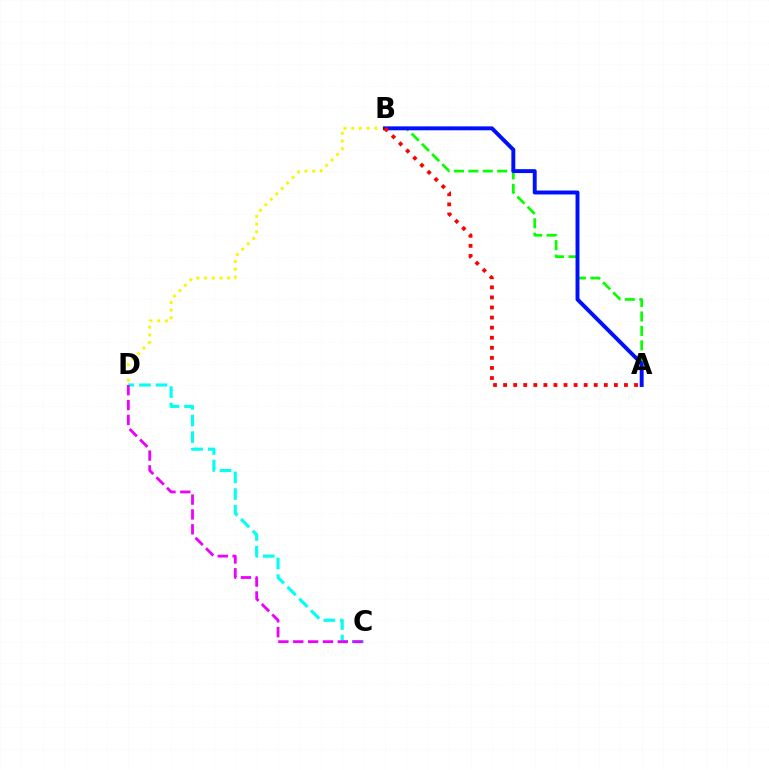{('A', 'B'): [{'color': '#08ff00', 'line_style': 'dashed', 'thickness': 1.96}, {'color': '#0010ff', 'line_style': 'solid', 'thickness': 2.82}, {'color': '#ff0000', 'line_style': 'dotted', 'thickness': 2.74}], ('C', 'D'): [{'color': '#00fff6', 'line_style': 'dashed', 'thickness': 2.26}, {'color': '#ee00ff', 'line_style': 'dashed', 'thickness': 2.02}], ('B', 'D'): [{'color': '#fcf500', 'line_style': 'dotted', 'thickness': 2.1}]}